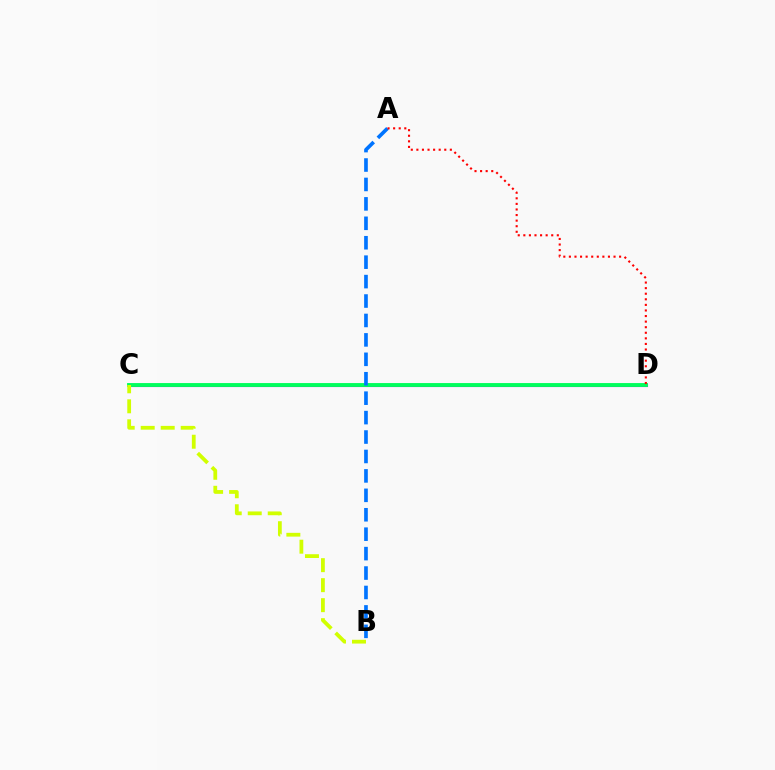{('C', 'D'): [{'color': '#b900ff', 'line_style': 'solid', 'thickness': 2.25}, {'color': '#00ff5c', 'line_style': 'solid', 'thickness': 2.78}], ('A', 'B'): [{'color': '#0074ff', 'line_style': 'dashed', 'thickness': 2.64}], ('A', 'D'): [{'color': '#ff0000', 'line_style': 'dotted', 'thickness': 1.52}], ('B', 'C'): [{'color': '#d1ff00', 'line_style': 'dashed', 'thickness': 2.72}]}